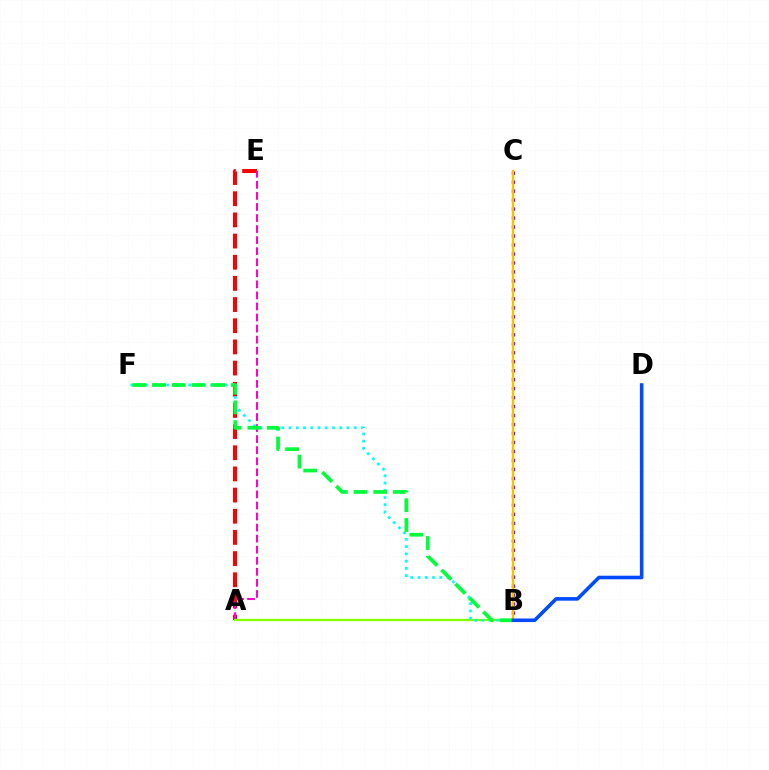{('A', 'E'): [{'color': '#ff0000', 'line_style': 'dashed', 'thickness': 2.88}, {'color': '#ff00cf', 'line_style': 'dashed', 'thickness': 1.5}], ('B', 'C'): [{'color': '#7200ff', 'line_style': 'dotted', 'thickness': 2.44}, {'color': '#ffbd00', 'line_style': 'solid', 'thickness': 1.65}], ('A', 'B'): [{'color': '#84ff00', 'line_style': 'solid', 'thickness': 1.68}], ('B', 'F'): [{'color': '#00fff6', 'line_style': 'dotted', 'thickness': 1.97}, {'color': '#00ff39', 'line_style': 'dashed', 'thickness': 2.68}], ('B', 'D'): [{'color': '#004bff', 'line_style': 'solid', 'thickness': 2.58}]}